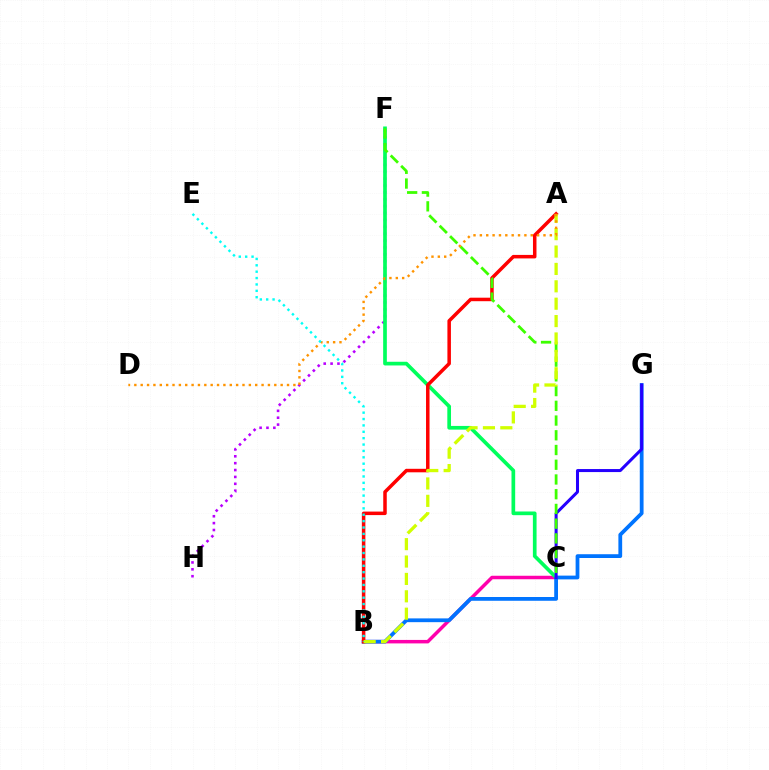{('F', 'H'): [{'color': '#b900ff', 'line_style': 'dotted', 'thickness': 1.87}], ('B', 'C'): [{'color': '#ff00ac', 'line_style': 'solid', 'thickness': 2.51}], ('C', 'F'): [{'color': '#00ff5c', 'line_style': 'solid', 'thickness': 2.66}, {'color': '#3dff00', 'line_style': 'dashed', 'thickness': 2.0}], ('B', 'G'): [{'color': '#0074ff', 'line_style': 'solid', 'thickness': 2.72}], ('A', 'B'): [{'color': '#ff0000', 'line_style': 'solid', 'thickness': 2.53}, {'color': '#d1ff00', 'line_style': 'dashed', 'thickness': 2.36}], ('C', 'G'): [{'color': '#2500ff', 'line_style': 'solid', 'thickness': 2.18}], ('A', 'D'): [{'color': '#ff9400', 'line_style': 'dotted', 'thickness': 1.73}], ('B', 'E'): [{'color': '#00fff6', 'line_style': 'dotted', 'thickness': 1.73}]}